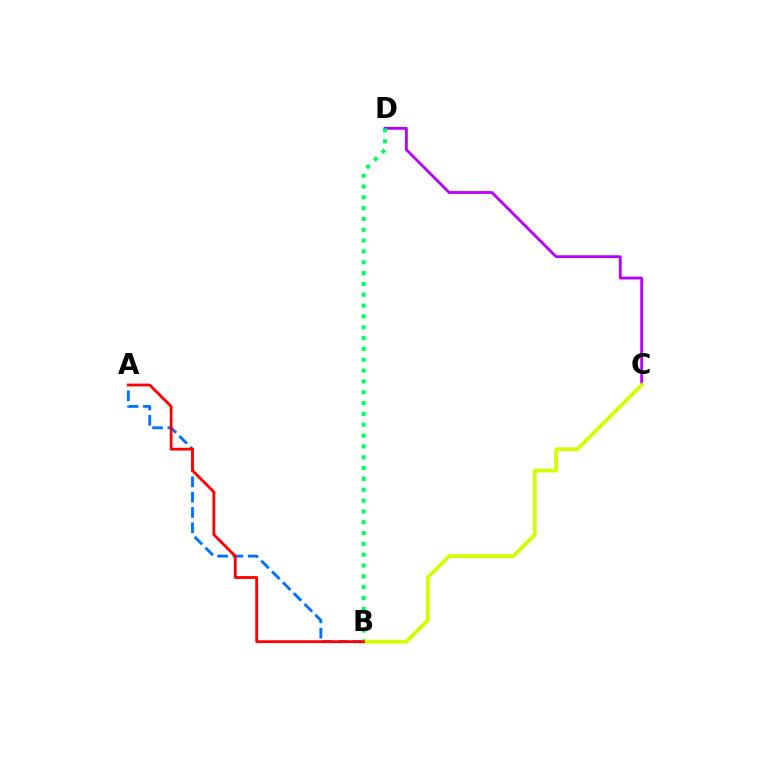{('A', 'B'): [{'color': '#0074ff', 'line_style': 'dashed', 'thickness': 2.08}, {'color': '#ff0000', 'line_style': 'solid', 'thickness': 2.03}], ('C', 'D'): [{'color': '#b900ff', 'line_style': 'solid', 'thickness': 2.03}], ('B', 'D'): [{'color': '#00ff5c', 'line_style': 'dotted', 'thickness': 2.94}], ('B', 'C'): [{'color': '#d1ff00', 'line_style': 'solid', 'thickness': 2.73}]}